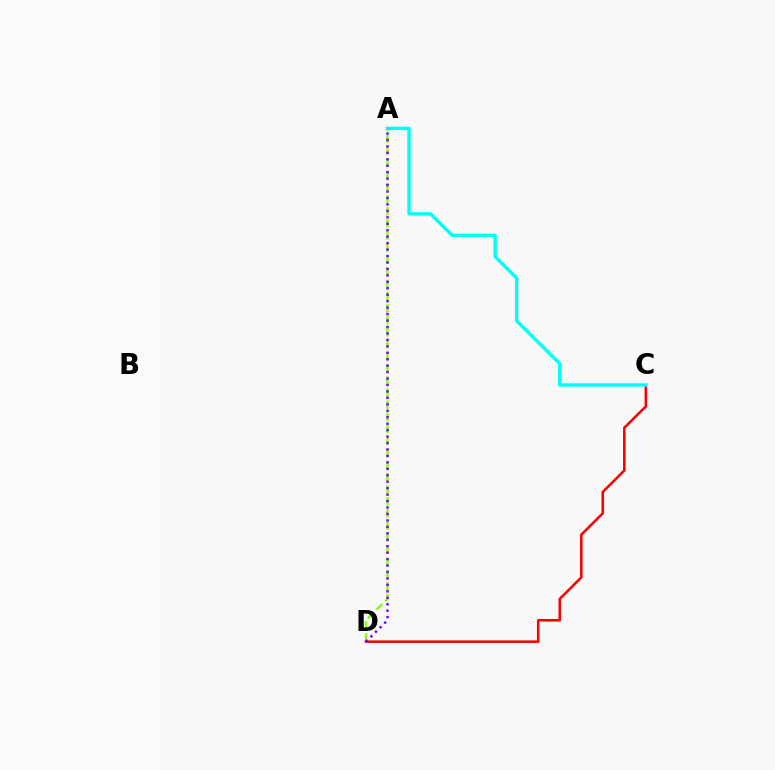{('A', 'D'): [{'color': '#84ff00', 'line_style': 'dashed', 'thickness': 1.64}, {'color': '#7200ff', 'line_style': 'dotted', 'thickness': 1.75}], ('C', 'D'): [{'color': '#ff0000', 'line_style': 'solid', 'thickness': 1.82}], ('A', 'C'): [{'color': '#00fff6', 'line_style': 'solid', 'thickness': 2.44}]}